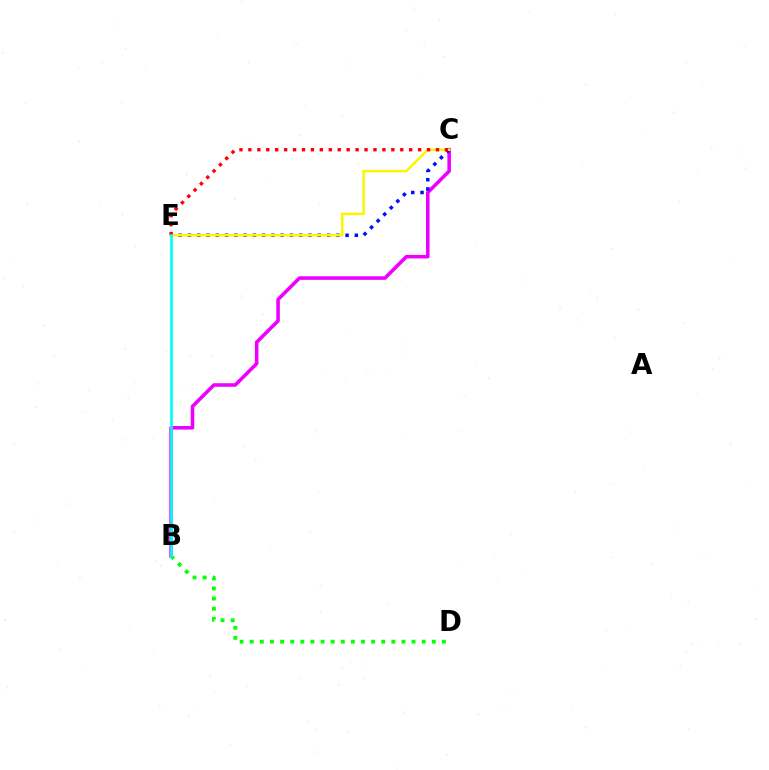{('B', 'C'): [{'color': '#ee00ff', 'line_style': 'solid', 'thickness': 2.57}], ('C', 'E'): [{'color': '#0010ff', 'line_style': 'dotted', 'thickness': 2.52}, {'color': '#fcf500', 'line_style': 'solid', 'thickness': 1.84}, {'color': '#ff0000', 'line_style': 'dotted', 'thickness': 2.43}], ('B', 'D'): [{'color': '#08ff00', 'line_style': 'dotted', 'thickness': 2.75}], ('B', 'E'): [{'color': '#00fff6', 'line_style': 'solid', 'thickness': 1.92}]}